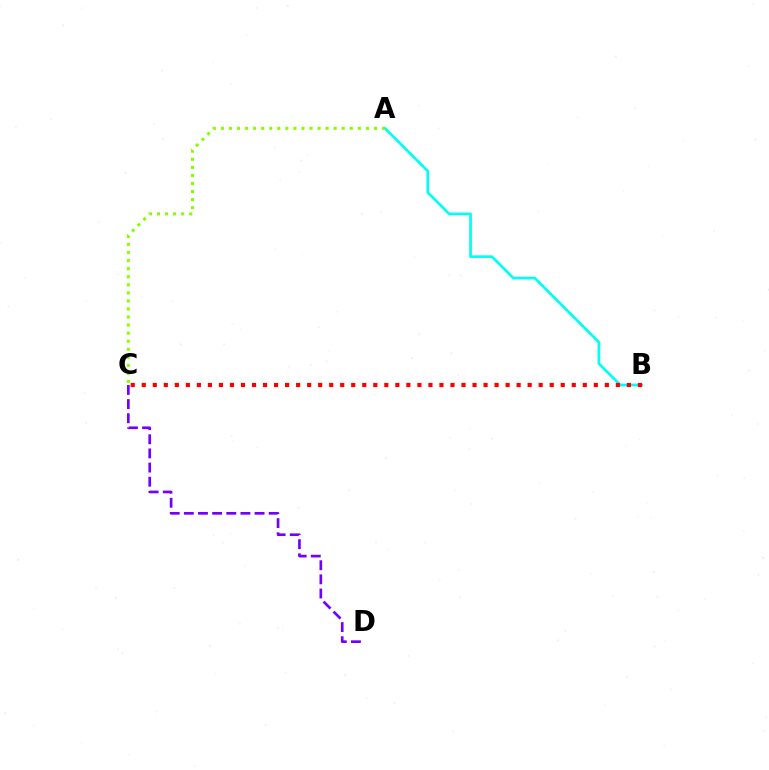{('A', 'B'): [{'color': '#00fff6', 'line_style': 'solid', 'thickness': 1.94}], ('A', 'C'): [{'color': '#84ff00', 'line_style': 'dotted', 'thickness': 2.19}], ('C', 'D'): [{'color': '#7200ff', 'line_style': 'dashed', 'thickness': 1.92}], ('B', 'C'): [{'color': '#ff0000', 'line_style': 'dotted', 'thickness': 3.0}]}